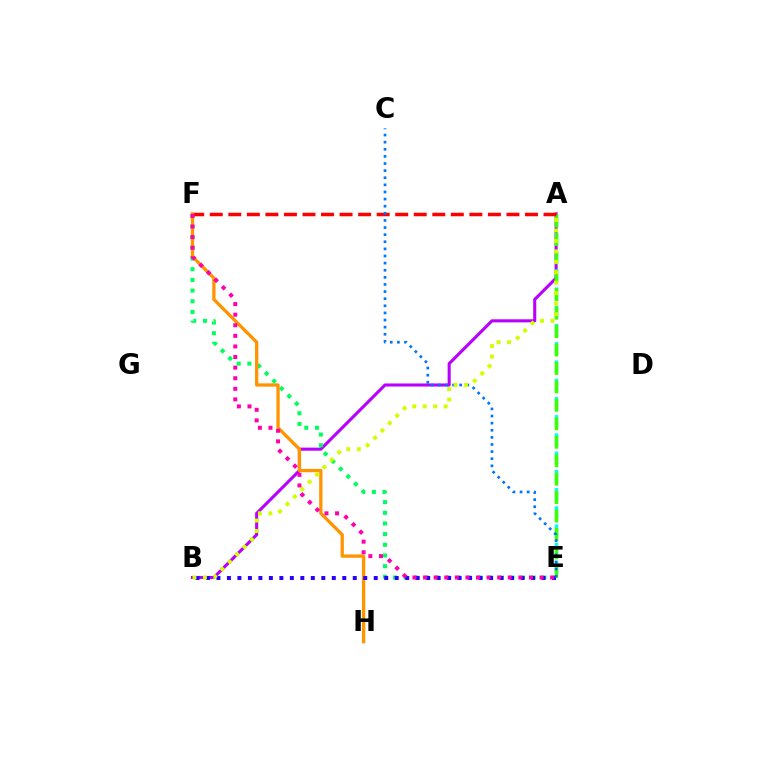{('A', 'B'): [{'color': '#b900ff', 'line_style': 'solid', 'thickness': 2.21}, {'color': '#d1ff00', 'line_style': 'dotted', 'thickness': 2.84}], ('A', 'E'): [{'color': '#00fff6', 'line_style': 'dashed', 'thickness': 2.48}, {'color': '#3dff00', 'line_style': 'dashed', 'thickness': 2.51}], ('E', 'F'): [{'color': '#00ff5c', 'line_style': 'dotted', 'thickness': 2.9}, {'color': '#ff00ac', 'line_style': 'dotted', 'thickness': 2.88}], ('A', 'F'): [{'color': '#ff0000', 'line_style': 'dashed', 'thickness': 2.52}], ('F', 'H'): [{'color': '#ff9400', 'line_style': 'solid', 'thickness': 2.37}], ('B', 'E'): [{'color': '#2500ff', 'line_style': 'dotted', 'thickness': 2.85}], ('C', 'E'): [{'color': '#0074ff', 'line_style': 'dotted', 'thickness': 1.93}]}